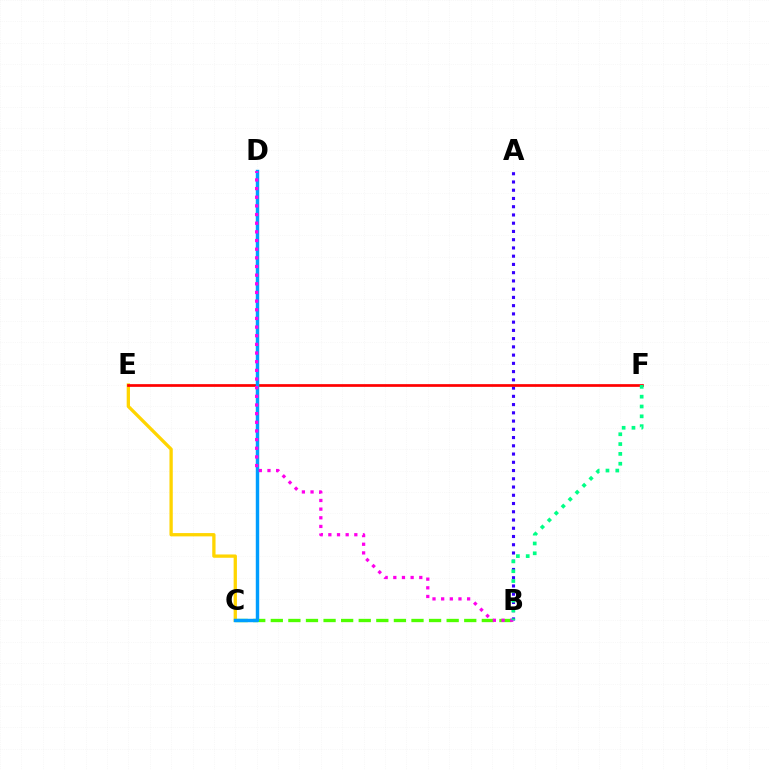{('A', 'B'): [{'color': '#3700ff', 'line_style': 'dotted', 'thickness': 2.24}], ('B', 'C'): [{'color': '#4fff00', 'line_style': 'dashed', 'thickness': 2.39}], ('C', 'E'): [{'color': '#ffd500', 'line_style': 'solid', 'thickness': 2.38}], ('E', 'F'): [{'color': '#ff0000', 'line_style': 'solid', 'thickness': 1.95}], ('C', 'D'): [{'color': '#009eff', 'line_style': 'solid', 'thickness': 2.47}], ('B', 'D'): [{'color': '#ff00ed', 'line_style': 'dotted', 'thickness': 2.35}], ('B', 'F'): [{'color': '#00ff86', 'line_style': 'dotted', 'thickness': 2.67}]}